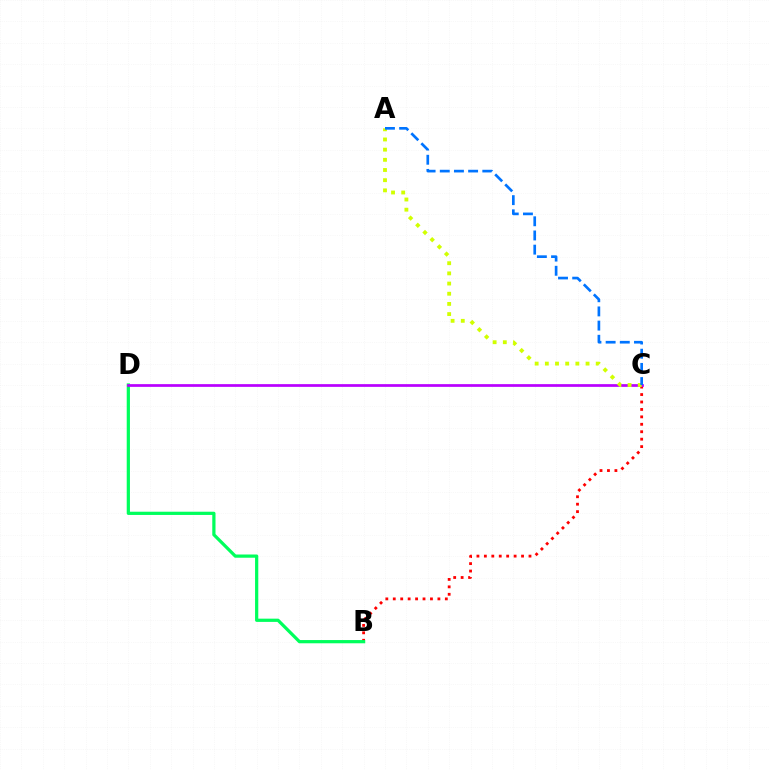{('B', 'C'): [{'color': '#ff0000', 'line_style': 'dotted', 'thickness': 2.02}], ('B', 'D'): [{'color': '#00ff5c', 'line_style': 'solid', 'thickness': 2.33}], ('C', 'D'): [{'color': '#b900ff', 'line_style': 'solid', 'thickness': 1.96}], ('A', 'C'): [{'color': '#d1ff00', 'line_style': 'dotted', 'thickness': 2.77}, {'color': '#0074ff', 'line_style': 'dashed', 'thickness': 1.93}]}